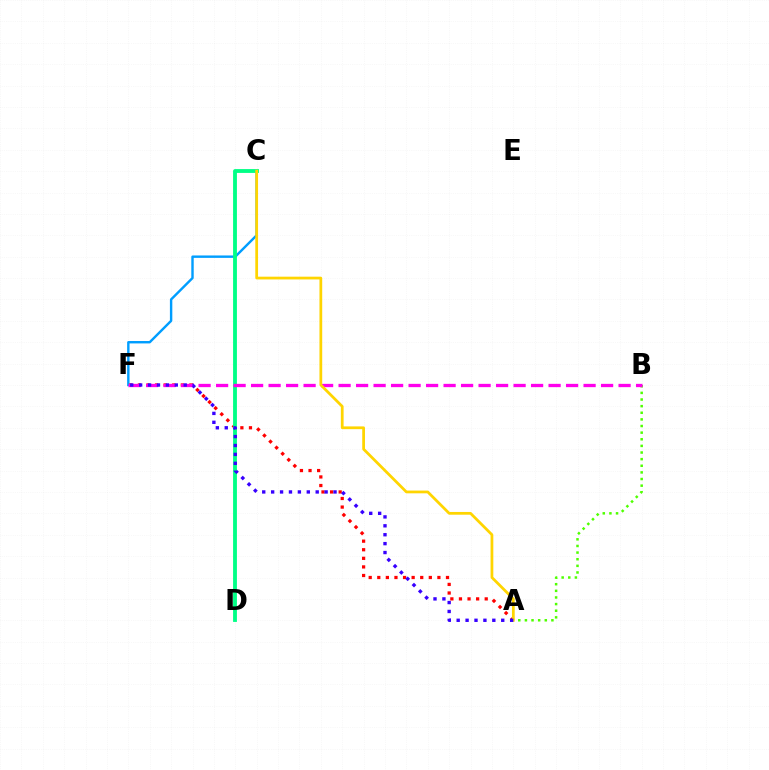{('C', 'F'): [{'color': '#009eff', 'line_style': 'solid', 'thickness': 1.73}], ('A', 'F'): [{'color': '#ff0000', 'line_style': 'dotted', 'thickness': 2.33}, {'color': '#3700ff', 'line_style': 'dotted', 'thickness': 2.42}], ('A', 'B'): [{'color': '#4fff00', 'line_style': 'dotted', 'thickness': 1.8}], ('C', 'D'): [{'color': '#00ff86', 'line_style': 'solid', 'thickness': 2.76}], ('B', 'F'): [{'color': '#ff00ed', 'line_style': 'dashed', 'thickness': 2.38}], ('A', 'C'): [{'color': '#ffd500', 'line_style': 'solid', 'thickness': 1.98}]}